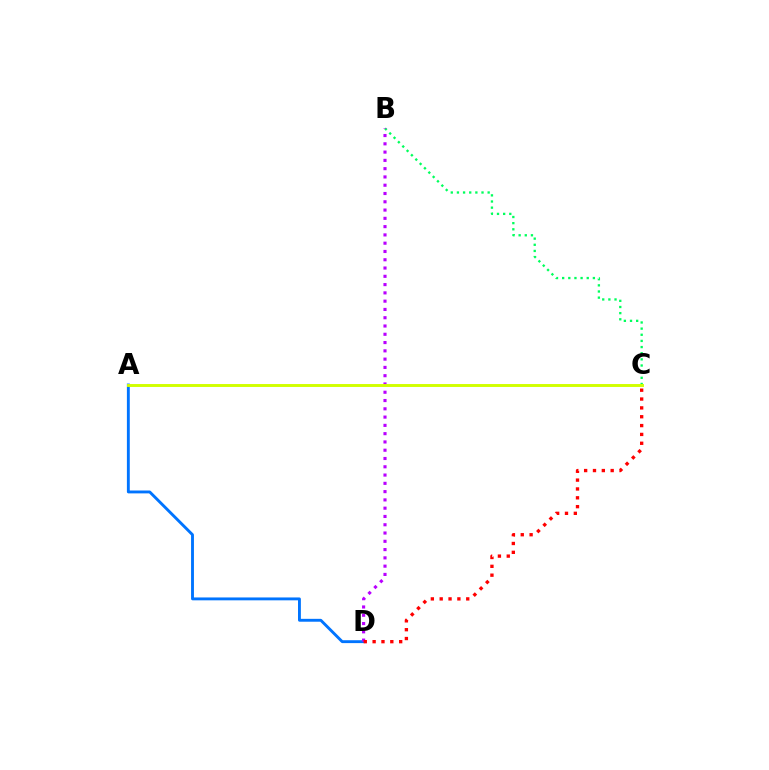{('A', 'D'): [{'color': '#0074ff', 'line_style': 'solid', 'thickness': 2.07}], ('B', 'C'): [{'color': '#00ff5c', 'line_style': 'dotted', 'thickness': 1.67}], ('B', 'D'): [{'color': '#b900ff', 'line_style': 'dotted', 'thickness': 2.25}], ('C', 'D'): [{'color': '#ff0000', 'line_style': 'dotted', 'thickness': 2.4}], ('A', 'C'): [{'color': '#d1ff00', 'line_style': 'solid', 'thickness': 2.1}]}